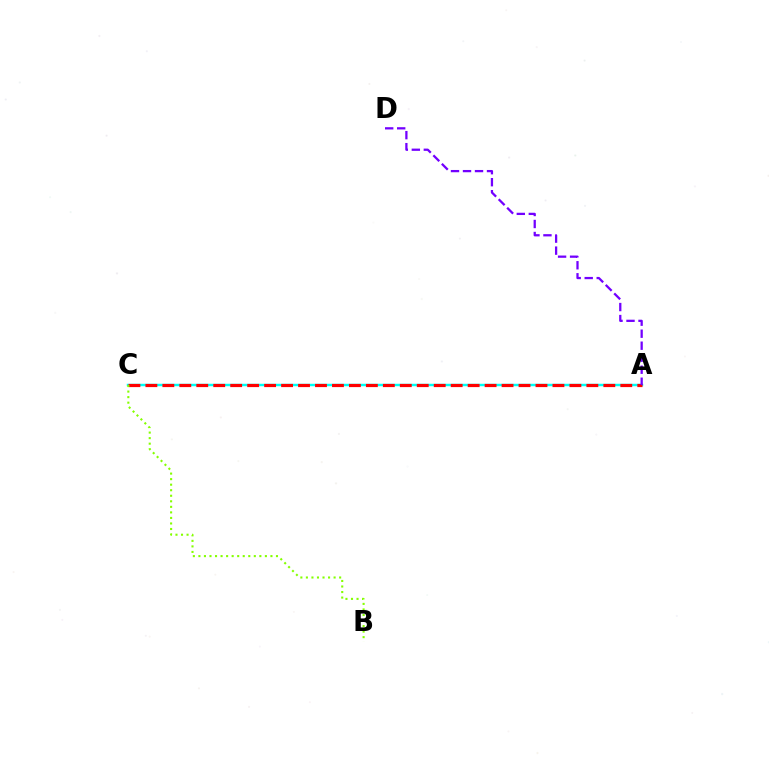{('A', 'C'): [{'color': '#00fff6', 'line_style': 'solid', 'thickness': 1.76}, {'color': '#ff0000', 'line_style': 'dashed', 'thickness': 2.3}], ('A', 'D'): [{'color': '#7200ff', 'line_style': 'dashed', 'thickness': 1.63}], ('B', 'C'): [{'color': '#84ff00', 'line_style': 'dotted', 'thickness': 1.51}]}